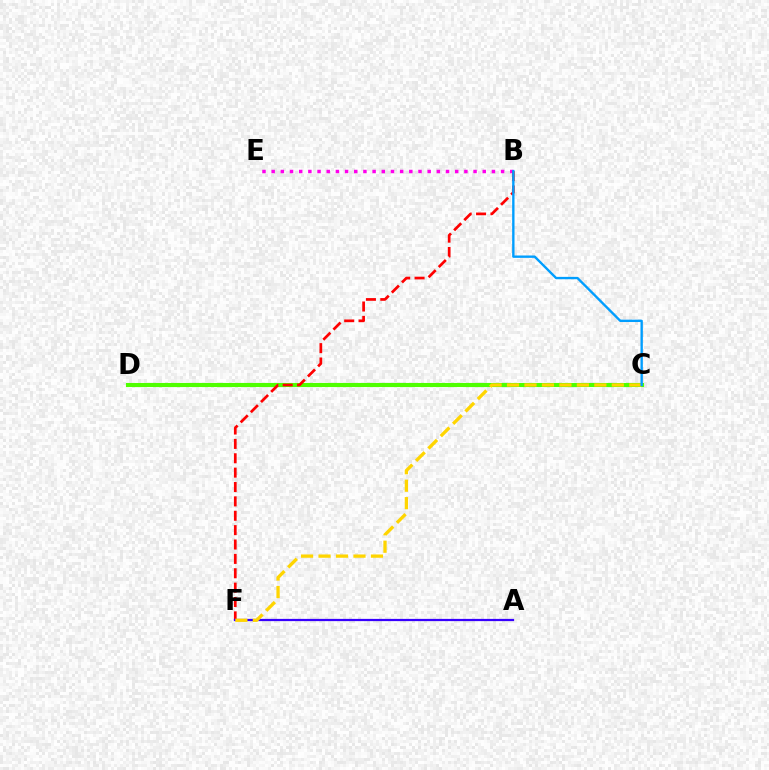{('B', 'E'): [{'color': '#ff00ed', 'line_style': 'dotted', 'thickness': 2.49}], ('C', 'D'): [{'color': '#00ff86', 'line_style': 'dotted', 'thickness': 2.6}, {'color': '#4fff00', 'line_style': 'solid', 'thickness': 2.95}], ('B', 'F'): [{'color': '#ff0000', 'line_style': 'dashed', 'thickness': 1.95}], ('A', 'F'): [{'color': '#3700ff', 'line_style': 'solid', 'thickness': 1.61}], ('C', 'F'): [{'color': '#ffd500', 'line_style': 'dashed', 'thickness': 2.37}], ('B', 'C'): [{'color': '#009eff', 'line_style': 'solid', 'thickness': 1.7}]}